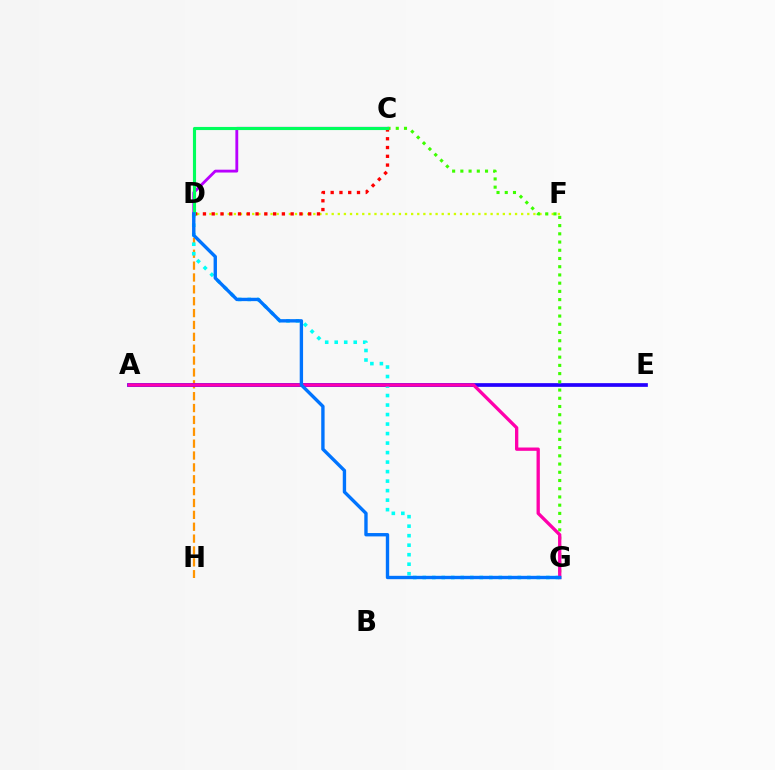{('D', 'H'): [{'color': '#ff9400', 'line_style': 'dashed', 'thickness': 1.61}], ('D', 'F'): [{'color': '#d1ff00', 'line_style': 'dotted', 'thickness': 1.66}], ('A', 'E'): [{'color': '#2500ff', 'line_style': 'solid', 'thickness': 2.67}], ('C', 'G'): [{'color': '#3dff00', 'line_style': 'dotted', 'thickness': 2.23}], ('C', 'D'): [{'color': '#ff0000', 'line_style': 'dotted', 'thickness': 2.38}, {'color': '#b900ff', 'line_style': 'solid', 'thickness': 2.05}, {'color': '#00ff5c', 'line_style': 'solid', 'thickness': 2.25}], ('D', 'G'): [{'color': '#00fff6', 'line_style': 'dotted', 'thickness': 2.58}, {'color': '#0074ff', 'line_style': 'solid', 'thickness': 2.42}], ('A', 'G'): [{'color': '#ff00ac', 'line_style': 'solid', 'thickness': 2.38}]}